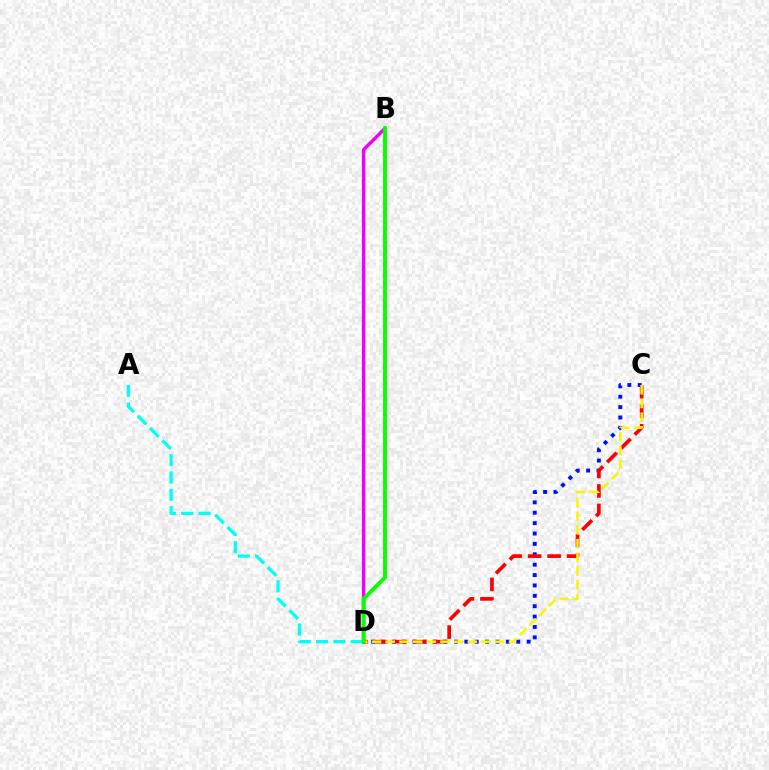{('C', 'D'): [{'color': '#0010ff', 'line_style': 'dotted', 'thickness': 2.82}, {'color': '#ff0000', 'line_style': 'dashed', 'thickness': 2.65}, {'color': '#fcf500', 'line_style': 'dashed', 'thickness': 1.86}], ('B', 'D'): [{'color': '#ee00ff', 'line_style': 'solid', 'thickness': 2.45}, {'color': '#08ff00', 'line_style': 'solid', 'thickness': 2.82}], ('A', 'D'): [{'color': '#00fff6', 'line_style': 'dashed', 'thickness': 2.36}]}